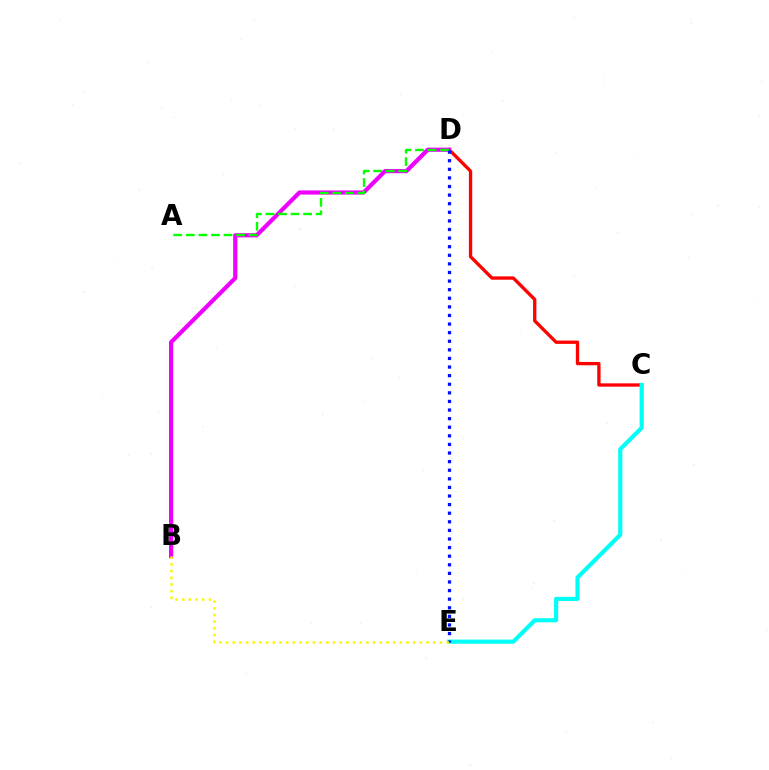{('C', 'D'): [{'color': '#ff0000', 'line_style': 'solid', 'thickness': 2.39}], ('B', 'D'): [{'color': '#ee00ff', 'line_style': 'solid', 'thickness': 3.0}], ('C', 'E'): [{'color': '#00fff6', 'line_style': 'solid', 'thickness': 2.98}], ('A', 'D'): [{'color': '#08ff00', 'line_style': 'dashed', 'thickness': 1.71}], ('D', 'E'): [{'color': '#0010ff', 'line_style': 'dotted', 'thickness': 2.34}], ('B', 'E'): [{'color': '#fcf500', 'line_style': 'dotted', 'thickness': 1.82}]}